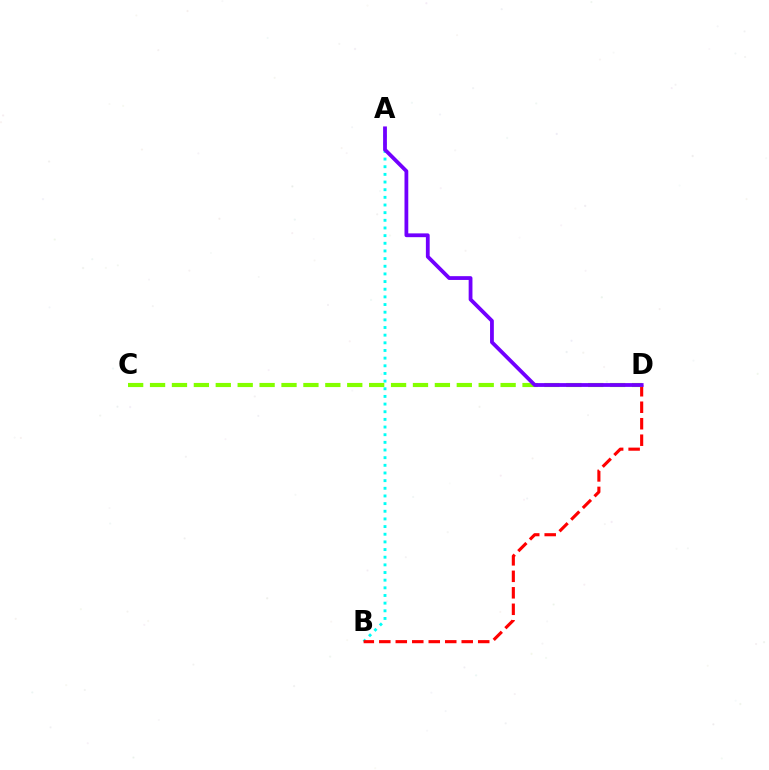{('A', 'B'): [{'color': '#00fff6', 'line_style': 'dotted', 'thickness': 2.08}], ('B', 'D'): [{'color': '#ff0000', 'line_style': 'dashed', 'thickness': 2.24}], ('C', 'D'): [{'color': '#84ff00', 'line_style': 'dashed', 'thickness': 2.98}], ('A', 'D'): [{'color': '#7200ff', 'line_style': 'solid', 'thickness': 2.73}]}